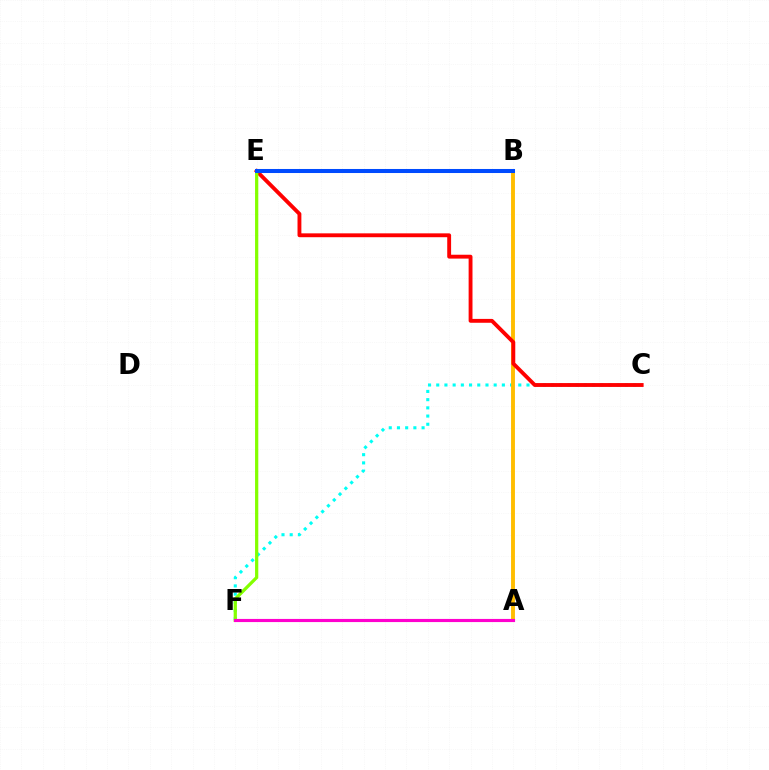{('C', 'F'): [{'color': '#00fff6', 'line_style': 'dotted', 'thickness': 2.23}], ('A', 'B'): [{'color': '#ffbd00', 'line_style': 'solid', 'thickness': 2.81}], ('C', 'E'): [{'color': '#ff0000', 'line_style': 'solid', 'thickness': 2.78}], ('A', 'F'): [{'color': '#7200ff', 'line_style': 'solid', 'thickness': 1.95}, {'color': '#ff00cf', 'line_style': 'solid', 'thickness': 2.26}], ('E', 'F'): [{'color': '#84ff00', 'line_style': 'solid', 'thickness': 2.33}], ('B', 'E'): [{'color': '#00ff39', 'line_style': 'solid', 'thickness': 1.84}, {'color': '#004bff', 'line_style': 'solid', 'thickness': 2.91}]}